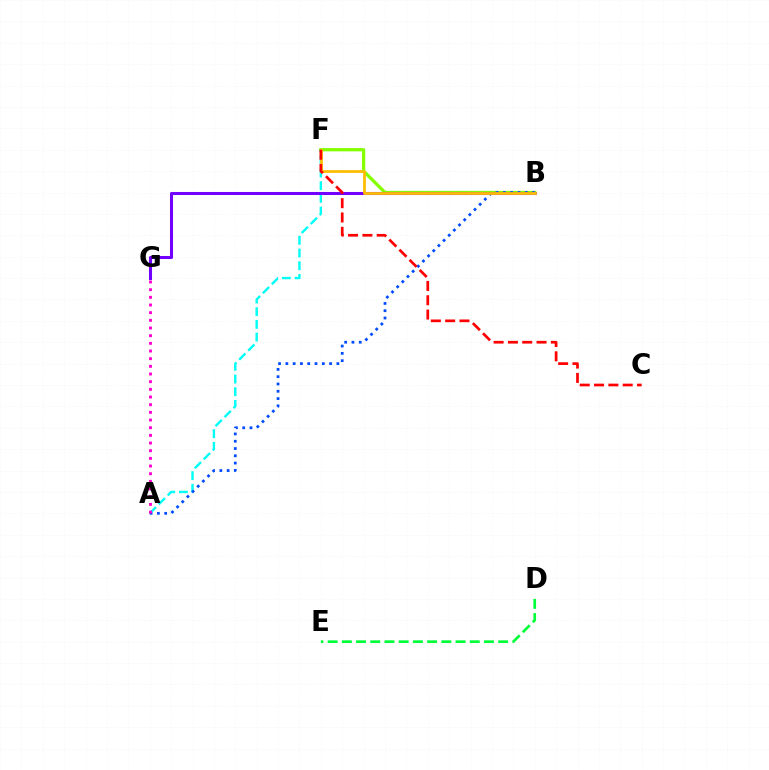{('B', 'F'): [{'color': '#84ff00', 'line_style': 'solid', 'thickness': 2.34}, {'color': '#ffbd00', 'line_style': 'solid', 'thickness': 2.0}], ('A', 'F'): [{'color': '#00fff6', 'line_style': 'dashed', 'thickness': 1.73}], ('B', 'G'): [{'color': '#7200ff', 'line_style': 'solid', 'thickness': 2.2}], ('D', 'E'): [{'color': '#00ff39', 'line_style': 'dashed', 'thickness': 1.93}], ('A', 'B'): [{'color': '#004bff', 'line_style': 'dotted', 'thickness': 1.98}], ('A', 'G'): [{'color': '#ff00cf', 'line_style': 'dotted', 'thickness': 2.08}], ('C', 'F'): [{'color': '#ff0000', 'line_style': 'dashed', 'thickness': 1.95}]}